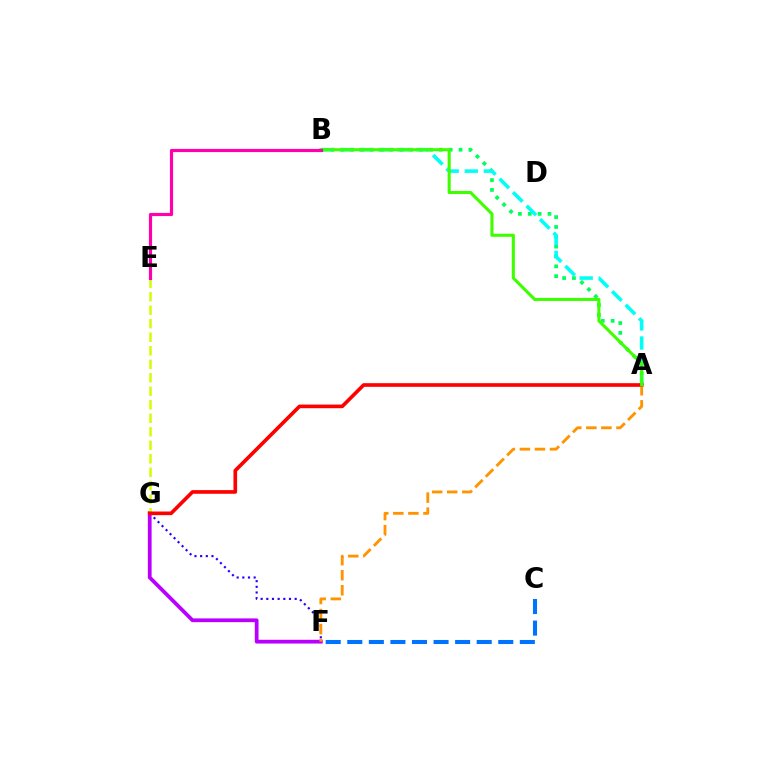{('F', 'G'): [{'color': '#2500ff', 'line_style': 'dotted', 'thickness': 1.54}, {'color': '#b900ff', 'line_style': 'solid', 'thickness': 2.71}], ('E', 'G'): [{'color': '#d1ff00', 'line_style': 'dashed', 'thickness': 1.83}], ('A', 'F'): [{'color': '#ff9400', 'line_style': 'dashed', 'thickness': 2.05}], ('A', 'B'): [{'color': '#00ff5c', 'line_style': 'dotted', 'thickness': 2.68}, {'color': '#00fff6', 'line_style': 'dashed', 'thickness': 2.59}, {'color': '#3dff00', 'line_style': 'solid', 'thickness': 2.21}], ('A', 'G'): [{'color': '#ff0000', 'line_style': 'solid', 'thickness': 2.63}], ('B', 'E'): [{'color': '#ff00ac', 'line_style': 'solid', 'thickness': 2.28}], ('C', 'F'): [{'color': '#0074ff', 'line_style': 'dashed', 'thickness': 2.93}]}